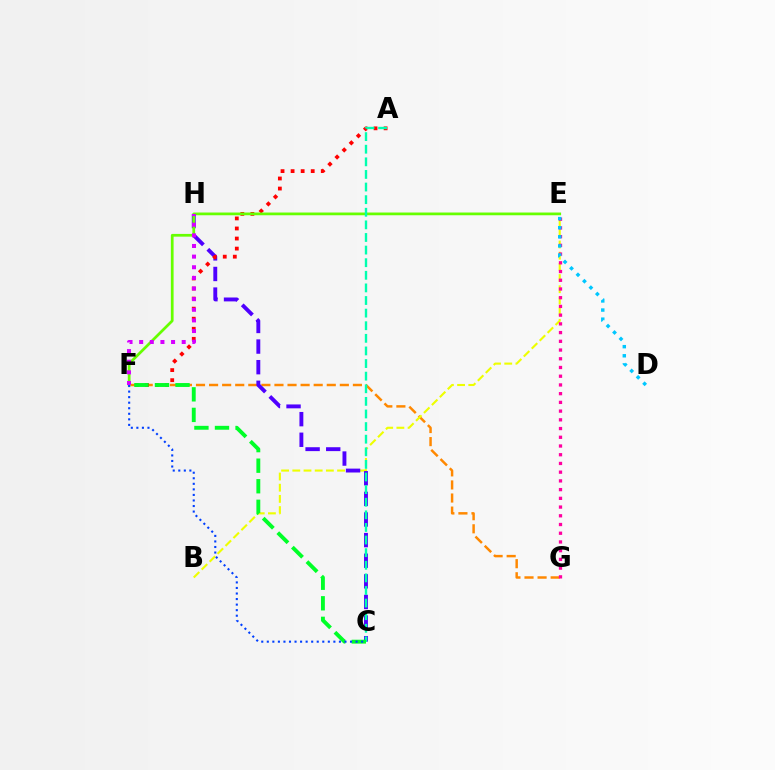{('F', 'G'): [{'color': '#ff8800', 'line_style': 'dashed', 'thickness': 1.78}], ('B', 'E'): [{'color': '#eeff00', 'line_style': 'dashed', 'thickness': 1.52}], ('C', 'H'): [{'color': '#4f00ff', 'line_style': 'dashed', 'thickness': 2.8}], ('A', 'F'): [{'color': '#ff0000', 'line_style': 'dotted', 'thickness': 2.73}], ('E', 'F'): [{'color': '#66ff00', 'line_style': 'solid', 'thickness': 1.97}], ('A', 'C'): [{'color': '#00ffaf', 'line_style': 'dashed', 'thickness': 1.71}], ('E', 'G'): [{'color': '#ff00a0', 'line_style': 'dotted', 'thickness': 2.37}], ('D', 'E'): [{'color': '#00c7ff', 'line_style': 'dotted', 'thickness': 2.48}], ('F', 'H'): [{'color': '#d600ff', 'line_style': 'dotted', 'thickness': 2.89}], ('C', 'F'): [{'color': '#00ff27', 'line_style': 'dashed', 'thickness': 2.79}, {'color': '#003fff', 'line_style': 'dotted', 'thickness': 1.51}]}